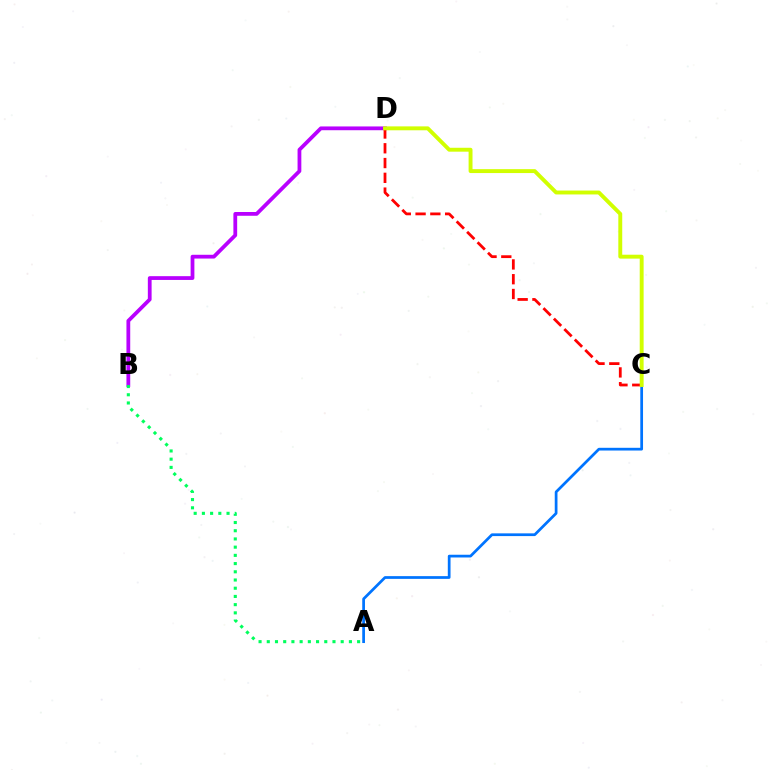{('B', 'D'): [{'color': '#b900ff', 'line_style': 'solid', 'thickness': 2.72}], ('A', 'C'): [{'color': '#0074ff', 'line_style': 'solid', 'thickness': 1.97}], ('C', 'D'): [{'color': '#ff0000', 'line_style': 'dashed', 'thickness': 2.01}, {'color': '#d1ff00', 'line_style': 'solid', 'thickness': 2.81}], ('A', 'B'): [{'color': '#00ff5c', 'line_style': 'dotted', 'thickness': 2.23}]}